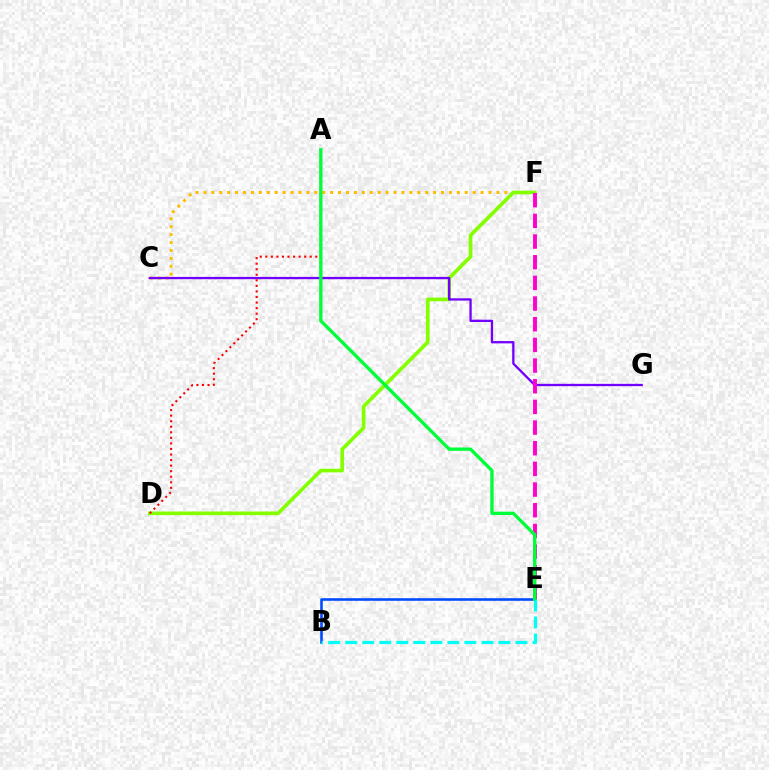{('C', 'F'): [{'color': '#ffbd00', 'line_style': 'dotted', 'thickness': 2.15}], ('B', 'E'): [{'color': '#004bff', 'line_style': 'solid', 'thickness': 1.86}, {'color': '#00fff6', 'line_style': 'dashed', 'thickness': 2.31}], ('D', 'F'): [{'color': '#84ff00', 'line_style': 'solid', 'thickness': 2.64}], ('C', 'G'): [{'color': '#7200ff', 'line_style': 'solid', 'thickness': 1.66}], ('E', 'F'): [{'color': '#ff00cf', 'line_style': 'dashed', 'thickness': 2.81}], ('A', 'D'): [{'color': '#ff0000', 'line_style': 'dotted', 'thickness': 1.51}], ('A', 'E'): [{'color': '#00ff39', 'line_style': 'solid', 'thickness': 2.4}]}